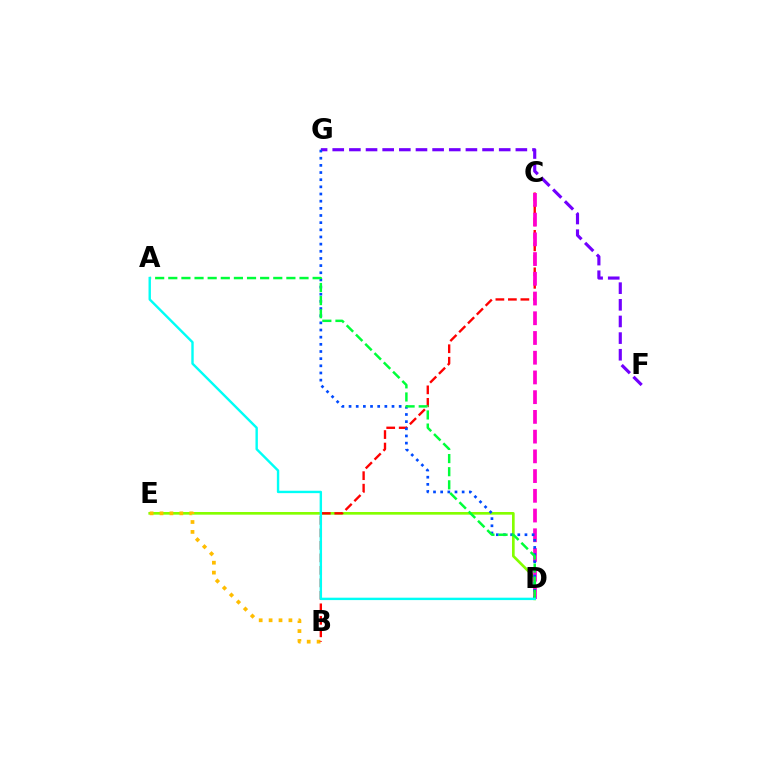{('D', 'E'): [{'color': '#84ff00', 'line_style': 'solid', 'thickness': 1.92}], ('B', 'E'): [{'color': '#ffbd00', 'line_style': 'dotted', 'thickness': 2.69}], ('F', 'G'): [{'color': '#7200ff', 'line_style': 'dashed', 'thickness': 2.26}], ('B', 'C'): [{'color': '#ff0000', 'line_style': 'dashed', 'thickness': 1.7}], ('C', 'D'): [{'color': '#ff00cf', 'line_style': 'dashed', 'thickness': 2.68}], ('D', 'G'): [{'color': '#004bff', 'line_style': 'dotted', 'thickness': 1.94}], ('A', 'D'): [{'color': '#00ff39', 'line_style': 'dashed', 'thickness': 1.78}, {'color': '#00fff6', 'line_style': 'solid', 'thickness': 1.73}]}